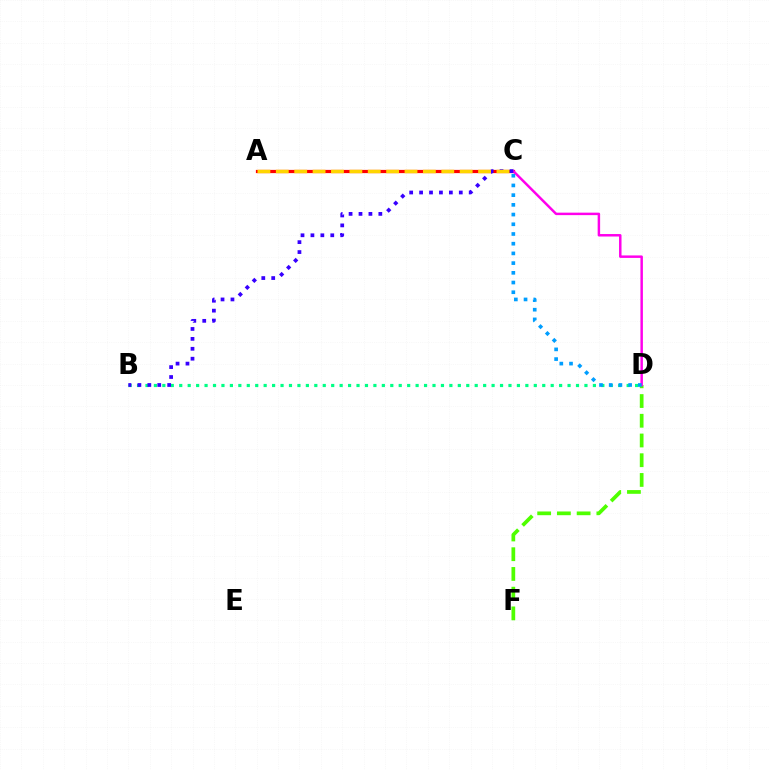{('A', 'C'): [{'color': '#ff0000', 'line_style': 'solid', 'thickness': 2.32}, {'color': '#ffd500', 'line_style': 'dashed', 'thickness': 2.5}], ('B', 'D'): [{'color': '#00ff86', 'line_style': 'dotted', 'thickness': 2.29}], ('D', 'F'): [{'color': '#4fff00', 'line_style': 'dashed', 'thickness': 2.68}], ('C', 'D'): [{'color': '#ff00ed', 'line_style': 'solid', 'thickness': 1.78}, {'color': '#009eff', 'line_style': 'dotted', 'thickness': 2.64}], ('B', 'C'): [{'color': '#3700ff', 'line_style': 'dotted', 'thickness': 2.7}]}